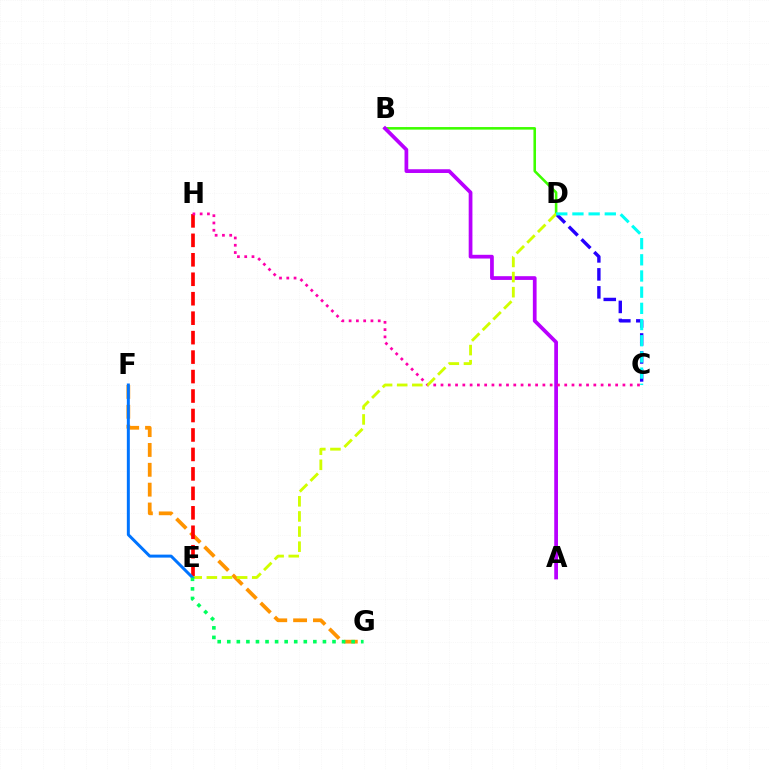{('B', 'D'): [{'color': '#3dff00', 'line_style': 'solid', 'thickness': 1.85}], ('F', 'G'): [{'color': '#ff9400', 'line_style': 'dashed', 'thickness': 2.7}], ('A', 'B'): [{'color': '#b900ff', 'line_style': 'solid', 'thickness': 2.69}], ('E', 'H'): [{'color': '#ff0000', 'line_style': 'dashed', 'thickness': 2.64}], ('C', 'D'): [{'color': '#2500ff', 'line_style': 'dashed', 'thickness': 2.44}, {'color': '#00fff6', 'line_style': 'dashed', 'thickness': 2.2}], ('C', 'H'): [{'color': '#ff00ac', 'line_style': 'dotted', 'thickness': 1.98}], ('D', 'E'): [{'color': '#d1ff00', 'line_style': 'dashed', 'thickness': 2.05}], ('E', 'F'): [{'color': '#0074ff', 'line_style': 'solid', 'thickness': 2.14}], ('E', 'G'): [{'color': '#00ff5c', 'line_style': 'dotted', 'thickness': 2.6}]}